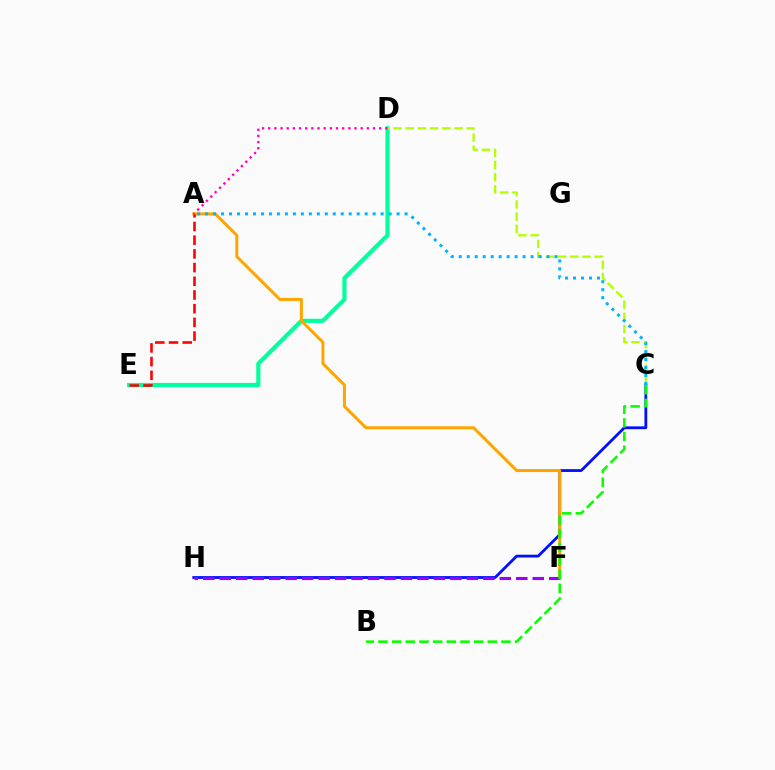{('D', 'E'): [{'color': '#00ff9d', 'line_style': 'solid', 'thickness': 2.99}], ('C', 'H'): [{'color': '#0010ff', 'line_style': 'solid', 'thickness': 2.02}], ('A', 'F'): [{'color': '#ffa500', 'line_style': 'solid', 'thickness': 2.16}], ('F', 'H'): [{'color': '#9b00ff', 'line_style': 'dashed', 'thickness': 2.24}], ('C', 'D'): [{'color': '#b3ff00', 'line_style': 'dashed', 'thickness': 1.66}], ('A', 'C'): [{'color': '#00b5ff', 'line_style': 'dotted', 'thickness': 2.17}], ('A', 'D'): [{'color': '#ff00bd', 'line_style': 'dotted', 'thickness': 1.67}], ('B', 'C'): [{'color': '#08ff00', 'line_style': 'dashed', 'thickness': 1.86}], ('A', 'E'): [{'color': '#ff0000', 'line_style': 'dashed', 'thickness': 1.86}]}